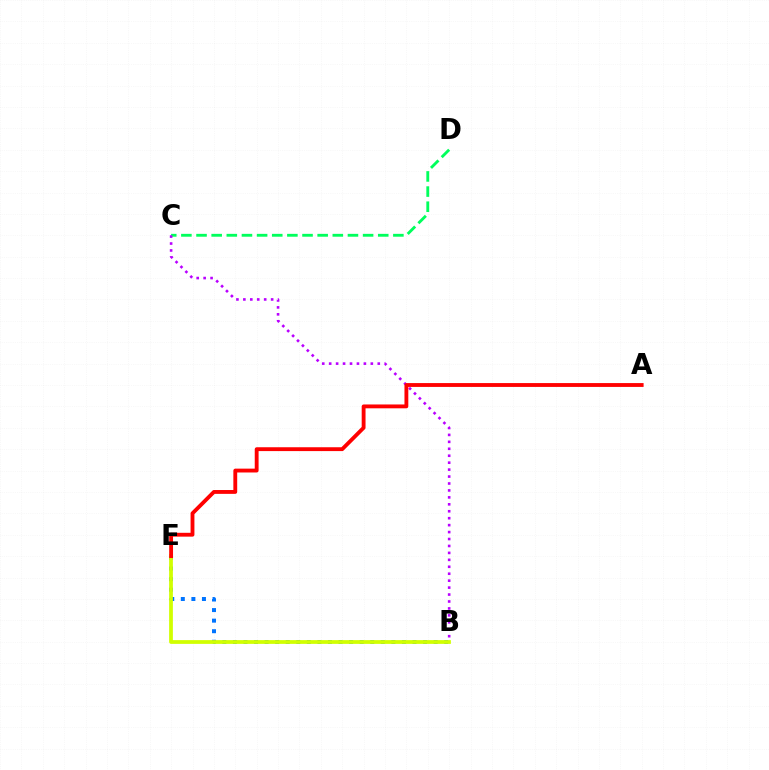{('C', 'D'): [{'color': '#00ff5c', 'line_style': 'dashed', 'thickness': 2.06}], ('B', 'E'): [{'color': '#0074ff', 'line_style': 'dotted', 'thickness': 2.87}, {'color': '#d1ff00', 'line_style': 'solid', 'thickness': 2.71}], ('B', 'C'): [{'color': '#b900ff', 'line_style': 'dotted', 'thickness': 1.89}], ('A', 'E'): [{'color': '#ff0000', 'line_style': 'solid', 'thickness': 2.77}]}